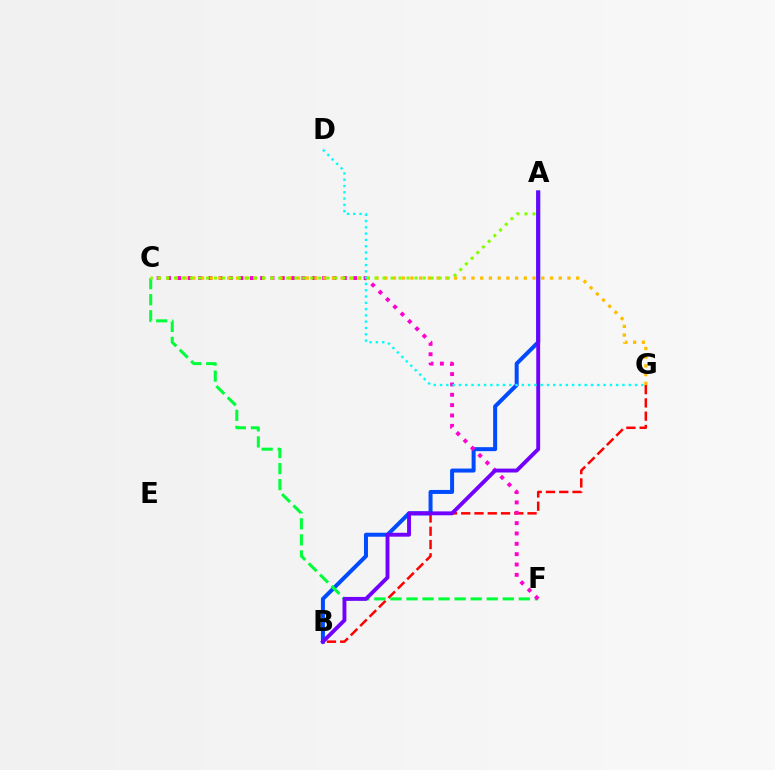{('B', 'G'): [{'color': '#ff0000', 'line_style': 'dashed', 'thickness': 1.8}], ('A', 'B'): [{'color': '#004bff', 'line_style': 'solid', 'thickness': 2.87}, {'color': '#7200ff', 'line_style': 'solid', 'thickness': 2.8}], ('C', 'F'): [{'color': '#00ff39', 'line_style': 'dashed', 'thickness': 2.18}, {'color': '#ff00cf', 'line_style': 'dotted', 'thickness': 2.81}], ('C', 'G'): [{'color': '#ffbd00', 'line_style': 'dotted', 'thickness': 2.37}], ('A', 'C'): [{'color': '#84ff00', 'line_style': 'dotted', 'thickness': 2.18}], ('D', 'G'): [{'color': '#00fff6', 'line_style': 'dotted', 'thickness': 1.71}]}